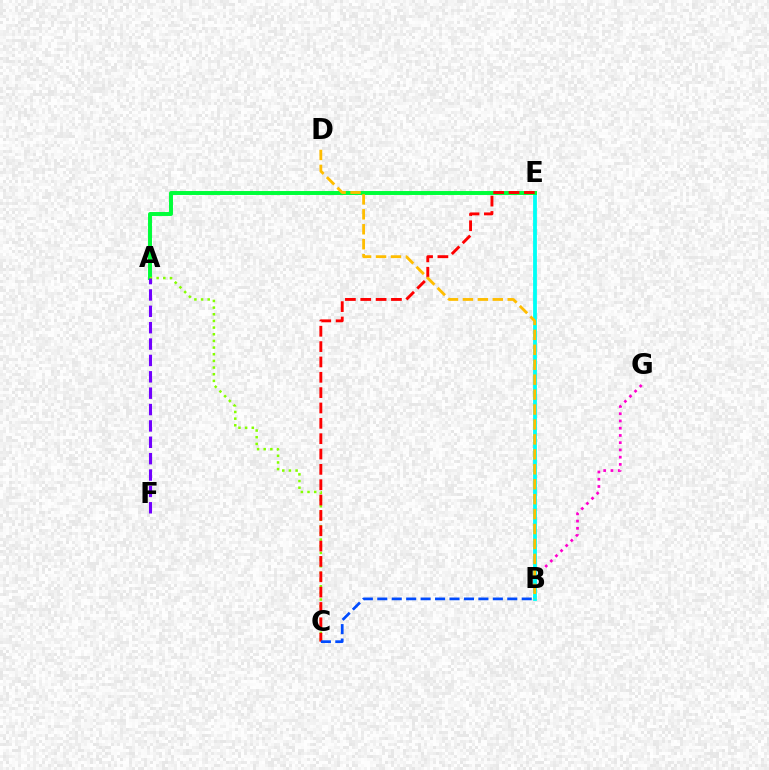{('B', 'G'): [{'color': '#ff00cf', 'line_style': 'dotted', 'thickness': 1.97}], ('B', 'E'): [{'color': '#00fff6', 'line_style': 'solid', 'thickness': 2.74}], ('A', 'E'): [{'color': '#00ff39', 'line_style': 'solid', 'thickness': 2.84}], ('A', 'C'): [{'color': '#84ff00', 'line_style': 'dotted', 'thickness': 1.81}], ('A', 'F'): [{'color': '#7200ff', 'line_style': 'dashed', 'thickness': 2.22}], ('C', 'E'): [{'color': '#ff0000', 'line_style': 'dashed', 'thickness': 2.08}], ('B', 'C'): [{'color': '#004bff', 'line_style': 'dashed', 'thickness': 1.96}], ('B', 'D'): [{'color': '#ffbd00', 'line_style': 'dashed', 'thickness': 2.03}]}